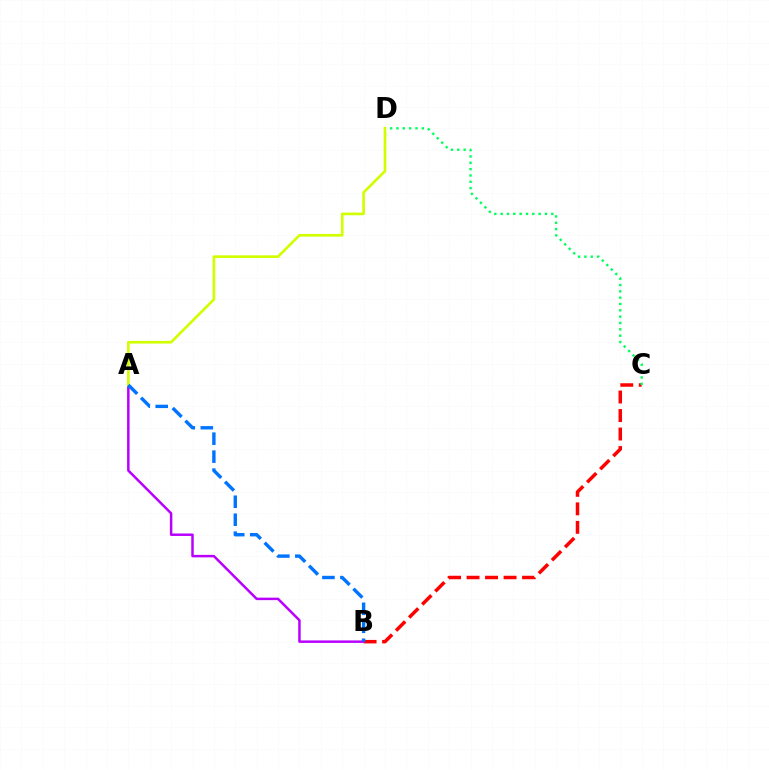{('B', 'C'): [{'color': '#ff0000', 'line_style': 'dashed', 'thickness': 2.51}], ('A', 'B'): [{'color': '#b900ff', 'line_style': 'solid', 'thickness': 1.79}, {'color': '#0074ff', 'line_style': 'dashed', 'thickness': 2.44}], ('C', 'D'): [{'color': '#00ff5c', 'line_style': 'dotted', 'thickness': 1.72}], ('A', 'D'): [{'color': '#d1ff00', 'line_style': 'solid', 'thickness': 1.92}]}